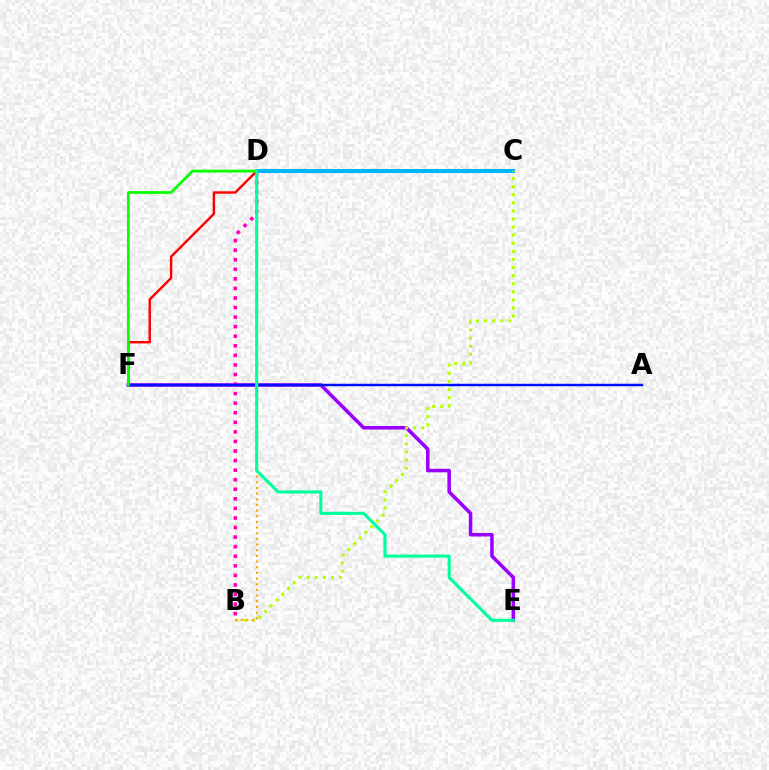{('E', 'F'): [{'color': '#9b00ff', 'line_style': 'solid', 'thickness': 2.55}], ('B', 'D'): [{'color': '#ff00bd', 'line_style': 'dotted', 'thickness': 2.6}, {'color': '#ffa500', 'line_style': 'dotted', 'thickness': 1.54}], ('C', 'D'): [{'color': '#00b5ff', 'line_style': 'solid', 'thickness': 2.92}], ('B', 'C'): [{'color': '#b3ff00', 'line_style': 'dotted', 'thickness': 2.2}], ('D', 'F'): [{'color': '#ff0000', 'line_style': 'solid', 'thickness': 1.75}, {'color': '#08ff00', 'line_style': 'solid', 'thickness': 1.99}], ('A', 'F'): [{'color': '#0010ff', 'line_style': 'solid', 'thickness': 1.77}], ('D', 'E'): [{'color': '#00ff9d', 'line_style': 'solid', 'thickness': 2.24}]}